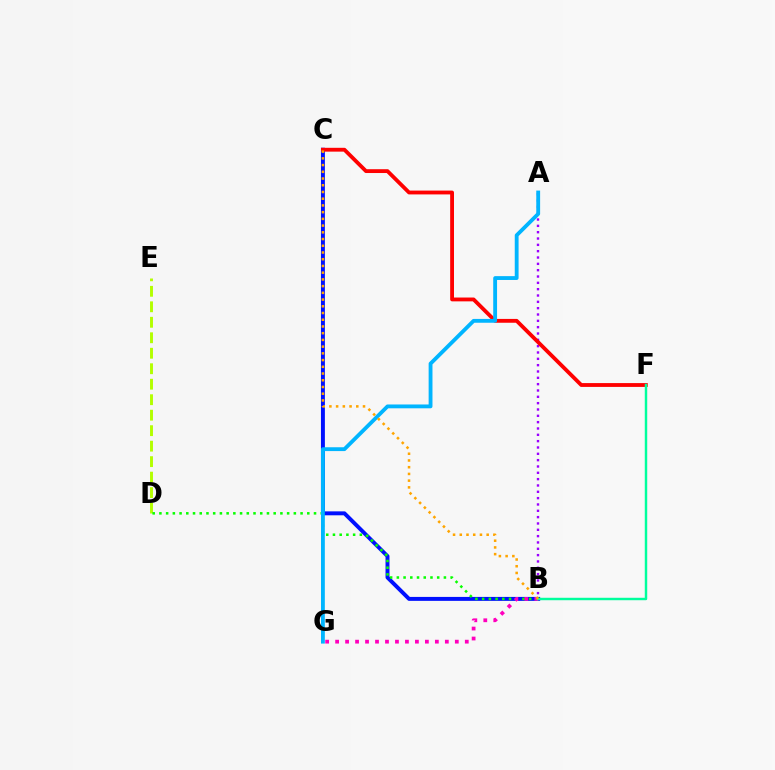{('D', 'E'): [{'color': '#b3ff00', 'line_style': 'dashed', 'thickness': 2.1}], ('A', 'B'): [{'color': '#9b00ff', 'line_style': 'dotted', 'thickness': 1.72}], ('B', 'C'): [{'color': '#0010ff', 'line_style': 'solid', 'thickness': 2.84}, {'color': '#ffa500', 'line_style': 'dotted', 'thickness': 1.83}], ('B', 'D'): [{'color': '#08ff00', 'line_style': 'dotted', 'thickness': 1.83}], ('B', 'G'): [{'color': '#ff00bd', 'line_style': 'dotted', 'thickness': 2.71}], ('C', 'F'): [{'color': '#ff0000', 'line_style': 'solid', 'thickness': 2.76}], ('B', 'F'): [{'color': '#00ff9d', 'line_style': 'solid', 'thickness': 1.76}], ('A', 'G'): [{'color': '#00b5ff', 'line_style': 'solid', 'thickness': 2.76}]}